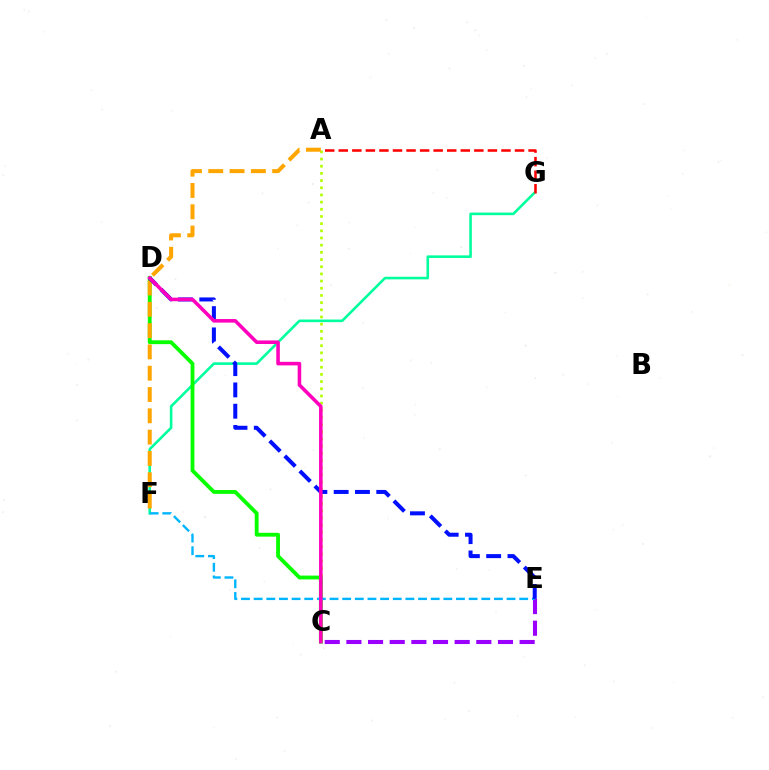{('A', 'C'): [{'color': '#b3ff00', 'line_style': 'dotted', 'thickness': 1.95}], ('F', 'G'): [{'color': '#00ff9d', 'line_style': 'solid', 'thickness': 1.87}], ('C', 'D'): [{'color': '#08ff00', 'line_style': 'solid', 'thickness': 2.76}, {'color': '#ff00bd', 'line_style': 'solid', 'thickness': 2.56}], ('C', 'E'): [{'color': '#9b00ff', 'line_style': 'dashed', 'thickness': 2.94}], ('E', 'F'): [{'color': '#00b5ff', 'line_style': 'dashed', 'thickness': 1.72}], ('A', 'F'): [{'color': '#ffa500', 'line_style': 'dashed', 'thickness': 2.89}], ('A', 'G'): [{'color': '#ff0000', 'line_style': 'dashed', 'thickness': 1.84}], ('D', 'E'): [{'color': '#0010ff', 'line_style': 'dashed', 'thickness': 2.89}]}